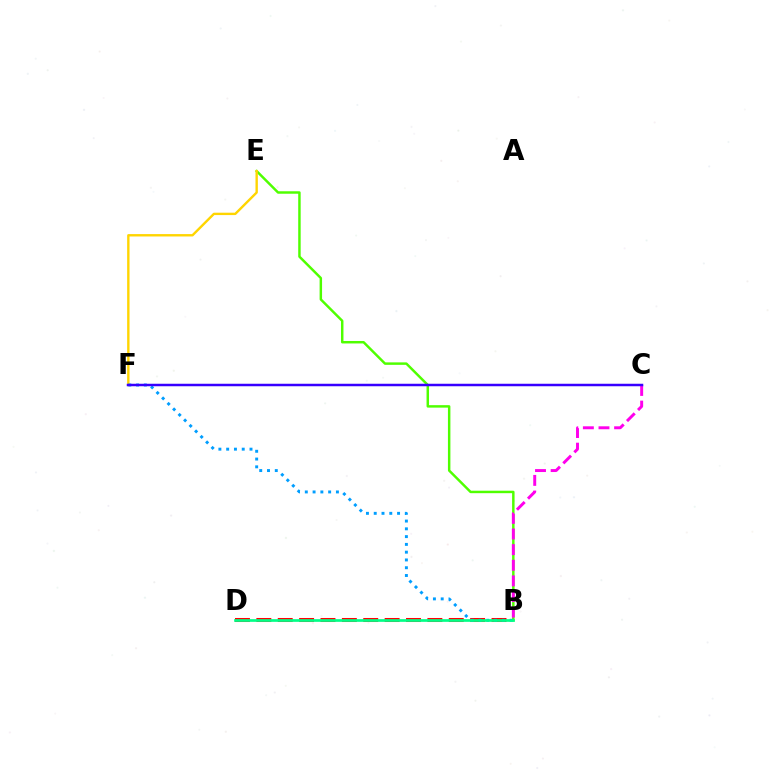{('B', 'E'): [{'color': '#4fff00', 'line_style': 'solid', 'thickness': 1.78}], ('B', 'C'): [{'color': '#ff00ed', 'line_style': 'dashed', 'thickness': 2.12}], ('E', 'F'): [{'color': '#ffd500', 'line_style': 'solid', 'thickness': 1.71}], ('B', 'D'): [{'color': '#ff0000', 'line_style': 'dashed', 'thickness': 2.9}, {'color': '#00ff86', 'line_style': 'solid', 'thickness': 1.94}], ('B', 'F'): [{'color': '#009eff', 'line_style': 'dotted', 'thickness': 2.11}], ('C', 'F'): [{'color': '#3700ff', 'line_style': 'solid', 'thickness': 1.79}]}